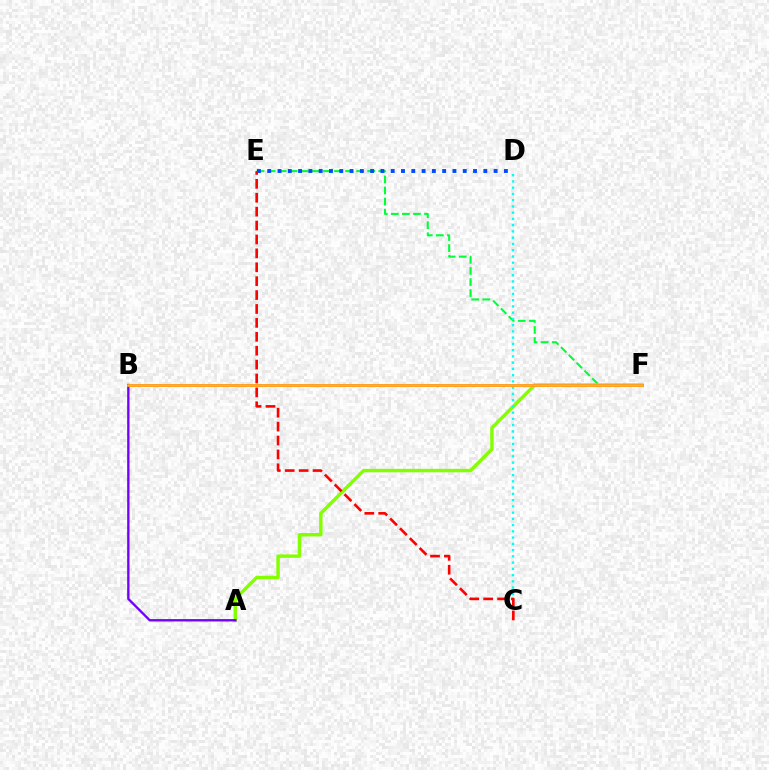{('E', 'F'): [{'color': '#00ff39', 'line_style': 'dashed', 'thickness': 1.5}], ('D', 'E'): [{'color': '#004bff', 'line_style': 'dotted', 'thickness': 2.8}], ('A', 'F'): [{'color': '#84ff00', 'line_style': 'solid', 'thickness': 2.47}], ('C', 'D'): [{'color': '#00fff6', 'line_style': 'dotted', 'thickness': 1.7}], ('B', 'F'): [{'color': '#ff00cf', 'line_style': 'solid', 'thickness': 1.97}, {'color': '#ffbd00', 'line_style': 'solid', 'thickness': 1.9}], ('A', 'B'): [{'color': '#7200ff', 'line_style': 'solid', 'thickness': 1.69}], ('C', 'E'): [{'color': '#ff0000', 'line_style': 'dashed', 'thickness': 1.89}]}